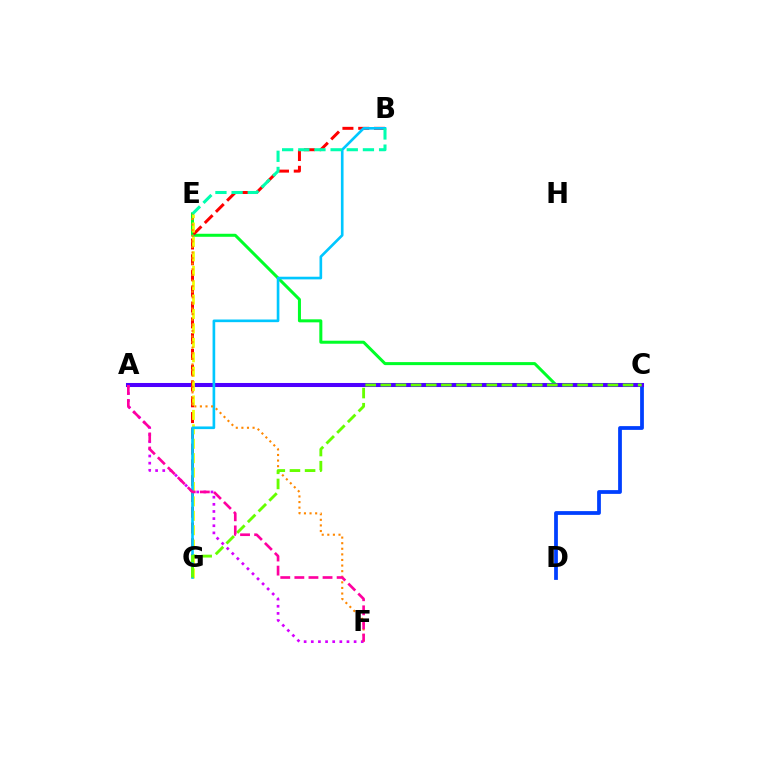{('C', 'E'): [{'color': '#00ff27', 'line_style': 'solid', 'thickness': 2.18}], ('C', 'D'): [{'color': '#003fff', 'line_style': 'solid', 'thickness': 2.71}], ('A', 'C'): [{'color': '#4f00ff', 'line_style': 'solid', 'thickness': 2.91}], ('B', 'G'): [{'color': '#ff0000', 'line_style': 'dashed', 'thickness': 2.14}, {'color': '#00c7ff', 'line_style': 'solid', 'thickness': 1.91}], ('A', 'F'): [{'color': '#d600ff', 'line_style': 'dotted', 'thickness': 1.94}, {'color': '#ff00a0', 'line_style': 'dashed', 'thickness': 1.91}], ('E', 'G'): [{'color': '#eeff00', 'line_style': 'dashed', 'thickness': 1.96}], ('B', 'E'): [{'color': '#00ffaf', 'line_style': 'dashed', 'thickness': 2.19}], ('E', 'F'): [{'color': '#ff8800', 'line_style': 'dotted', 'thickness': 1.52}], ('C', 'G'): [{'color': '#66ff00', 'line_style': 'dashed', 'thickness': 2.06}]}